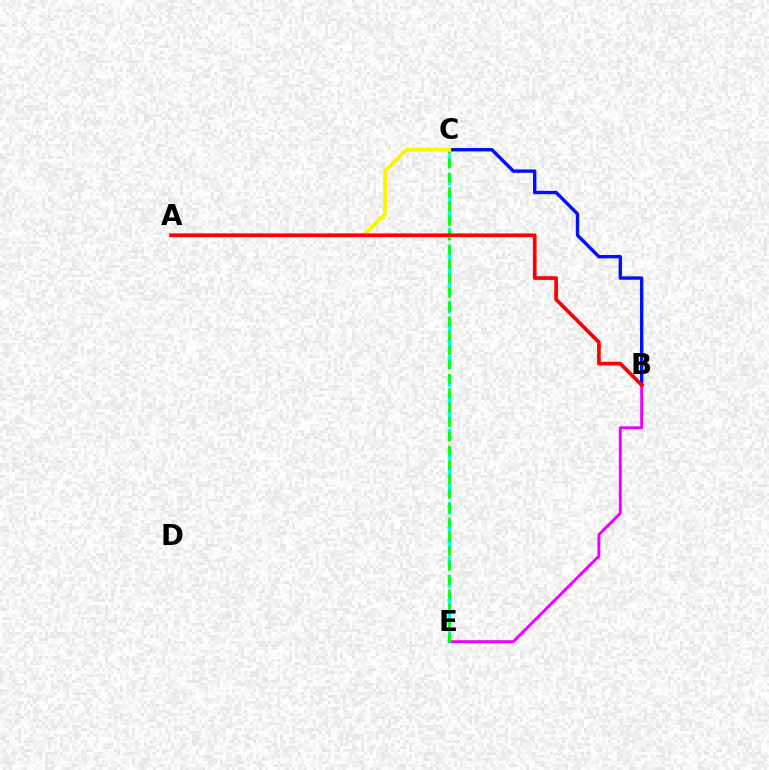{('B', 'C'): [{'color': '#0010ff', 'line_style': 'solid', 'thickness': 2.43}], ('B', 'E'): [{'color': '#ee00ff', 'line_style': 'solid', 'thickness': 2.11}], ('C', 'E'): [{'color': '#00fff6', 'line_style': 'dashed', 'thickness': 2.48}, {'color': '#08ff00', 'line_style': 'dashed', 'thickness': 1.95}], ('A', 'C'): [{'color': '#fcf500', 'line_style': 'solid', 'thickness': 2.83}], ('A', 'B'): [{'color': '#ff0000', 'line_style': 'solid', 'thickness': 2.65}]}